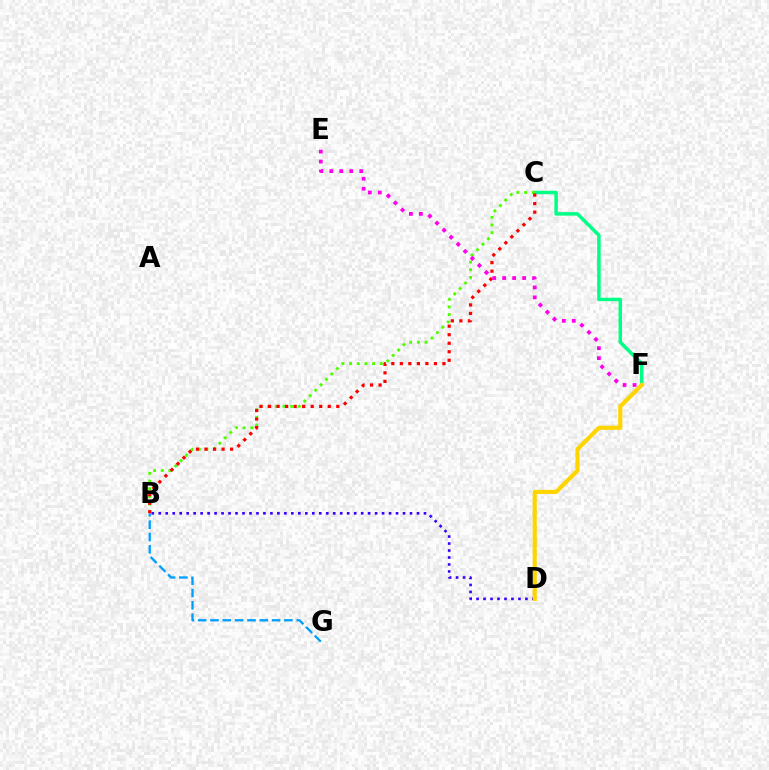{('C', 'F'): [{'color': '#00ff86', 'line_style': 'solid', 'thickness': 2.51}], ('B', 'C'): [{'color': '#4fff00', 'line_style': 'dotted', 'thickness': 2.08}, {'color': '#ff0000', 'line_style': 'dotted', 'thickness': 2.32}], ('B', 'D'): [{'color': '#3700ff', 'line_style': 'dotted', 'thickness': 1.9}], ('E', 'F'): [{'color': '#ff00ed', 'line_style': 'dotted', 'thickness': 2.71}], ('D', 'F'): [{'color': '#ffd500', 'line_style': 'solid', 'thickness': 3.0}], ('B', 'G'): [{'color': '#009eff', 'line_style': 'dashed', 'thickness': 1.67}]}